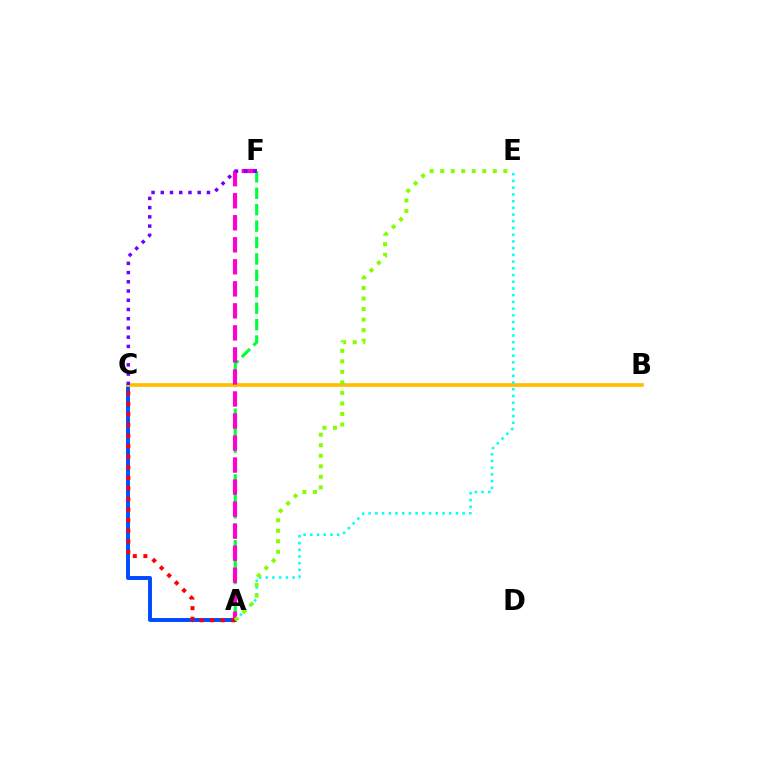{('A', 'F'): [{'color': '#00ff39', 'line_style': 'dashed', 'thickness': 2.23}, {'color': '#ff00cf', 'line_style': 'dashed', 'thickness': 2.99}], ('A', 'C'): [{'color': '#004bff', 'line_style': 'solid', 'thickness': 2.82}, {'color': '#ff0000', 'line_style': 'dotted', 'thickness': 2.88}], ('B', 'C'): [{'color': '#ffbd00', 'line_style': 'solid', 'thickness': 2.62}], ('A', 'E'): [{'color': '#00fff6', 'line_style': 'dotted', 'thickness': 1.83}, {'color': '#84ff00', 'line_style': 'dotted', 'thickness': 2.86}], ('C', 'F'): [{'color': '#7200ff', 'line_style': 'dotted', 'thickness': 2.51}]}